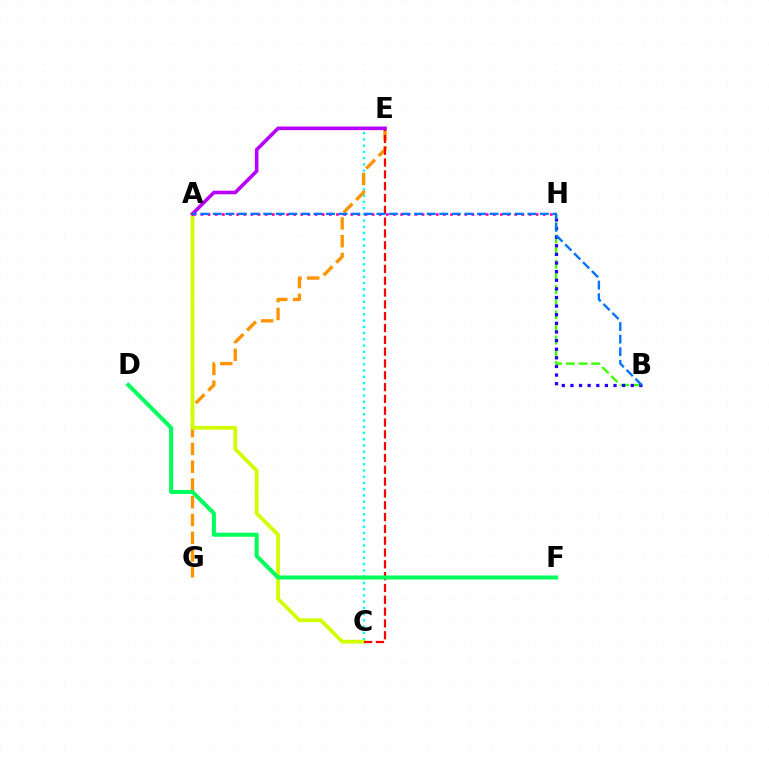{('C', 'E'): [{'color': '#00fff6', 'line_style': 'dotted', 'thickness': 1.7}, {'color': '#ff0000', 'line_style': 'dashed', 'thickness': 1.61}], ('E', 'G'): [{'color': '#ff9400', 'line_style': 'dashed', 'thickness': 2.41}], ('B', 'H'): [{'color': '#3dff00', 'line_style': 'dashed', 'thickness': 1.71}, {'color': '#2500ff', 'line_style': 'dotted', 'thickness': 2.34}], ('A', 'C'): [{'color': '#d1ff00', 'line_style': 'solid', 'thickness': 2.72}], ('A', 'E'): [{'color': '#b900ff', 'line_style': 'solid', 'thickness': 2.58}], ('D', 'F'): [{'color': '#00ff5c', 'line_style': 'solid', 'thickness': 2.91}], ('A', 'H'): [{'color': '#ff00ac', 'line_style': 'dotted', 'thickness': 1.94}], ('A', 'B'): [{'color': '#0074ff', 'line_style': 'dashed', 'thickness': 1.71}]}